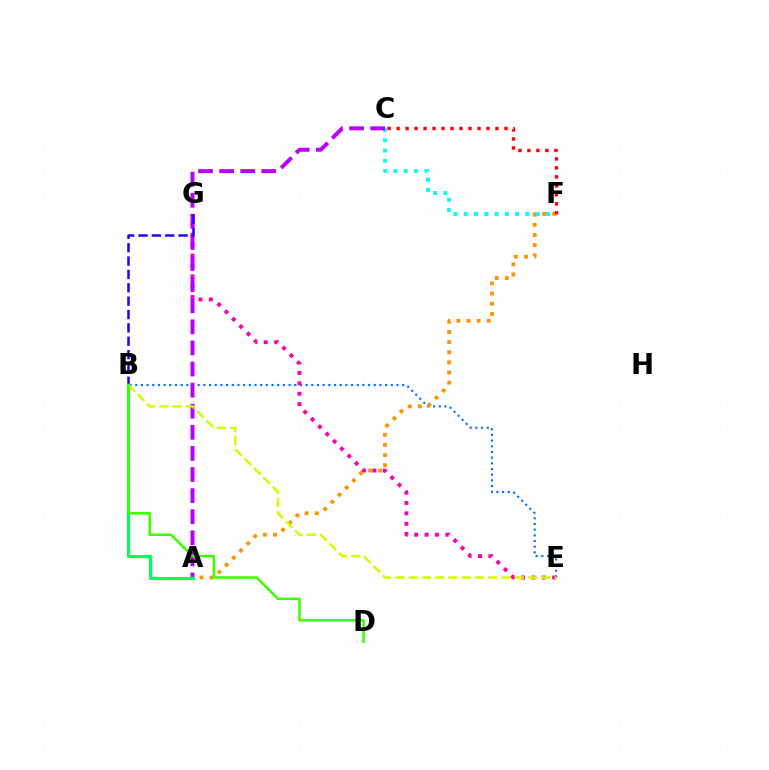{('B', 'E'): [{'color': '#0074ff', 'line_style': 'dotted', 'thickness': 1.54}, {'color': '#d1ff00', 'line_style': 'dashed', 'thickness': 1.8}], ('E', 'G'): [{'color': '#ff00ac', 'line_style': 'dotted', 'thickness': 2.82}], ('A', 'F'): [{'color': '#ff9400', 'line_style': 'dotted', 'thickness': 2.76}], ('C', 'F'): [{'color': '#00fff6', 'line_style': 'dotted', 'thickness': 2.8}, {'color': '#ff0000', 'line_style': 'dotted', 'thickness': 2.44}], ('A', 'C'): [{'color': '#b900ff', 'line_style': 'dashed', 'thickness': 2.87}], ('B', 'G'): [{'color': '#2500ff', 'line_style': 'dashed', 'thickness': 1.82}], ('A', 'B'): [{'color': '#00ff5c', 'line_style': 'solid', 'thickness': 2.3}], ('B', 'D'): [{'color': '#3dff00', 'line_style': 'solid', 'thickness': 1.83}]}